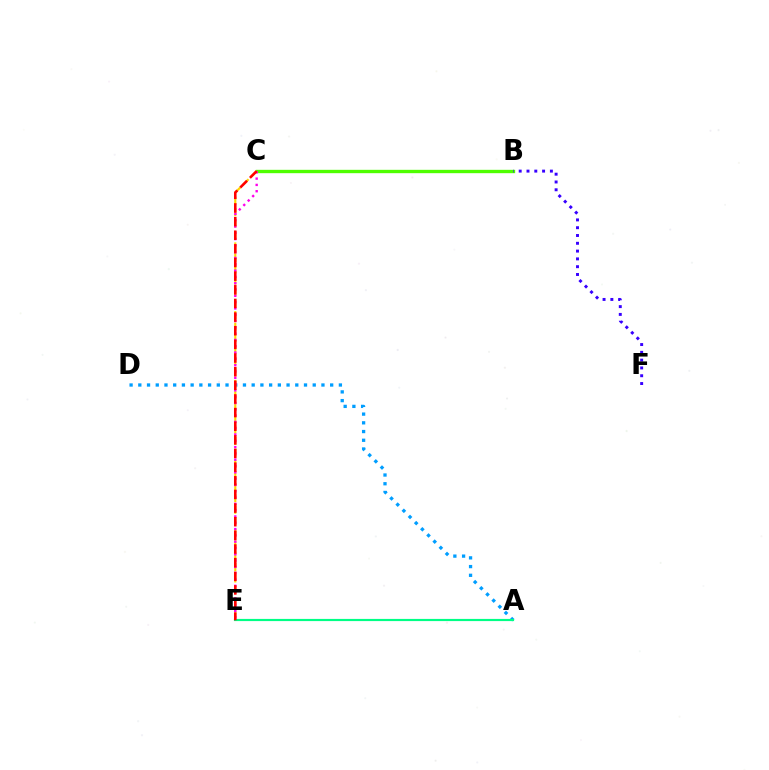{('A', 'D'): [{'color': '#009eff', 'line_style': 'dotted', 'thickness': 2.37}], ('A', 'E'): [{'color': '#00ff86', 'line_style': 'solid', 'thickness': 1.57}], ('B', 'C'): [{'color': '#4fff00', 'line_style': 'solid', 'thickness': 2.41}], ('C', 'E'): [{'color': '#ffd500', 'line_style': 'dashed', 'thickness': 1.56}, {'color': '#ff00ed', 'line_style': 'dotted', 'thickness': 1.71}, {'color': '#ff0000', 'line_style': 'dashed', 'thickness': 1.85}], ('B', 'F'): [{'color': '#3700ff', 'line_style': 'dotted', 'thickness': 2.12}]}